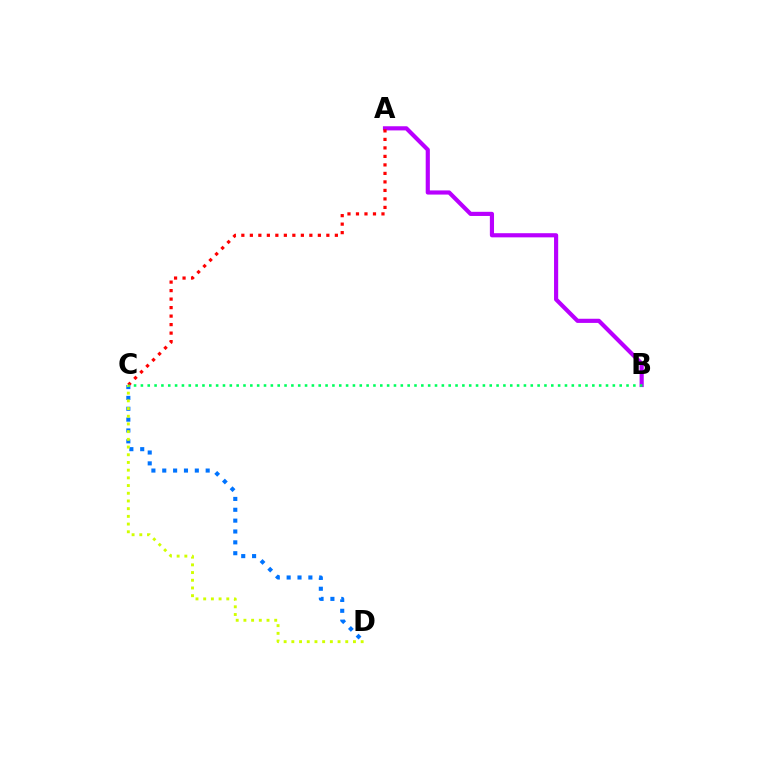{('C', 'D'): [{'color': '#0074ff', 'line_style': 'dotted', 'thickness': 2.95}, {'color': '#d1ff00', 'line_style': 'dotted', 'thickness': 2.09}], ('A', 'B'): [{'color': '#b900ff', 'line_style': 'solid', 'thickness': 2.99}], ('A', 'C'): [{'color': '#ff0000', 'line_style': 'dotted', 'thickness': 2.31}], ('B', 'C'): [{'color': '#00ff5c', 'line_style': 'dotted', 'thickness': 1.86}]}